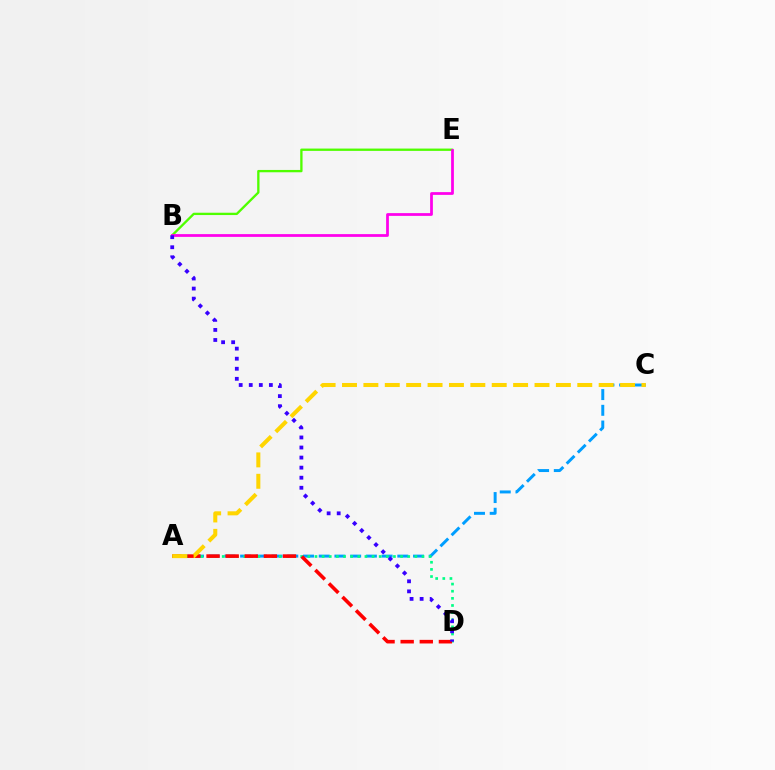{('A', 'C'): [{'color': '#009eff', 'line_style': 'dashed', 'thickness': 2.14}, {'color': '#ffd500', 'line_style': 'dashed', 'thickness': 2.91}], ('B', 'E'): [{'color': '#4fff00', 'line_style': 'solid', 'thickness': 1.67}, {'color': '#ff00ed', 'line_style': 'solid', 'thickness': 1.98}], ('A', 'D'): [{'color': '#00ff86', 'line_style': 'dotted', 'thickness': 1.94}, {'color': '#ff0000', 'line_style': 'dashed', 'thickness': 2.6}], ('B', 'D'): [{'color': '#3700ff', 'line_style': 'dotted', 'thickness': 2.73}]}